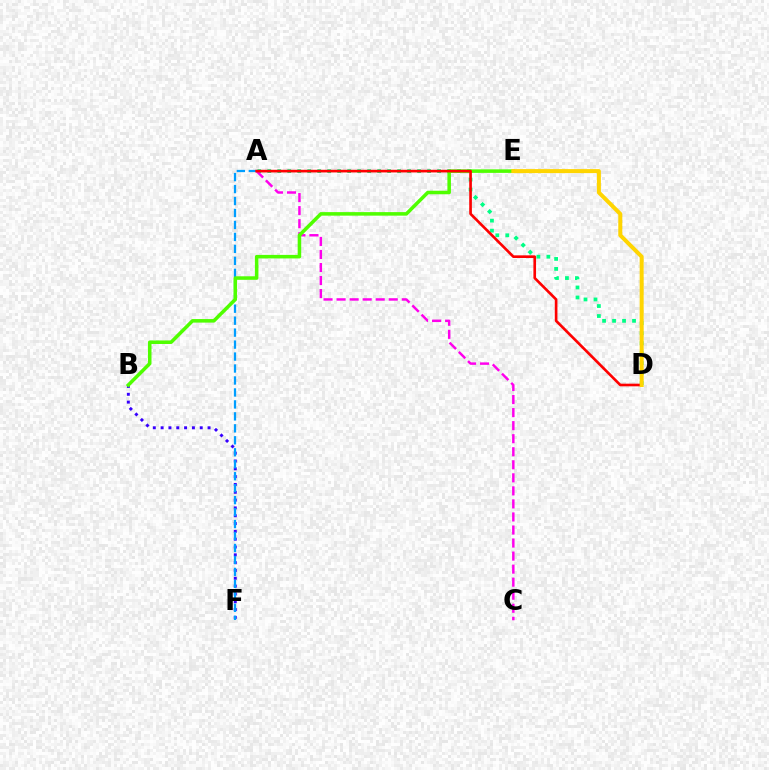{('A', 'D'): [{'color': '#00ff86', 'line_style': 'dotted', 'thickness': 2.71}, {'color': '#ff0000', 'line_style': 'solid', 'thickness': 1.91}], ('B', 'F'): [{'color': '#3700ff', 'line_style': 'dotted', 'thickness': 2.12}], ('A', 'F'): [{'color': '#009eff', 'line_style': 'dashed', 'thickness': 1.63}], ('A', 'C'): [{'color': '#ff00ed', 'line_style': 'dashed', 'thickness': 1.77}], ('B', 'E'): [{'color': '#4fff00', 'line_style': 'solid', 'thickness': 2.55}], ('D', 'E'): [{'color': '#ffd500', 'line_style': 'solid', 'thickness': 2.88}]}